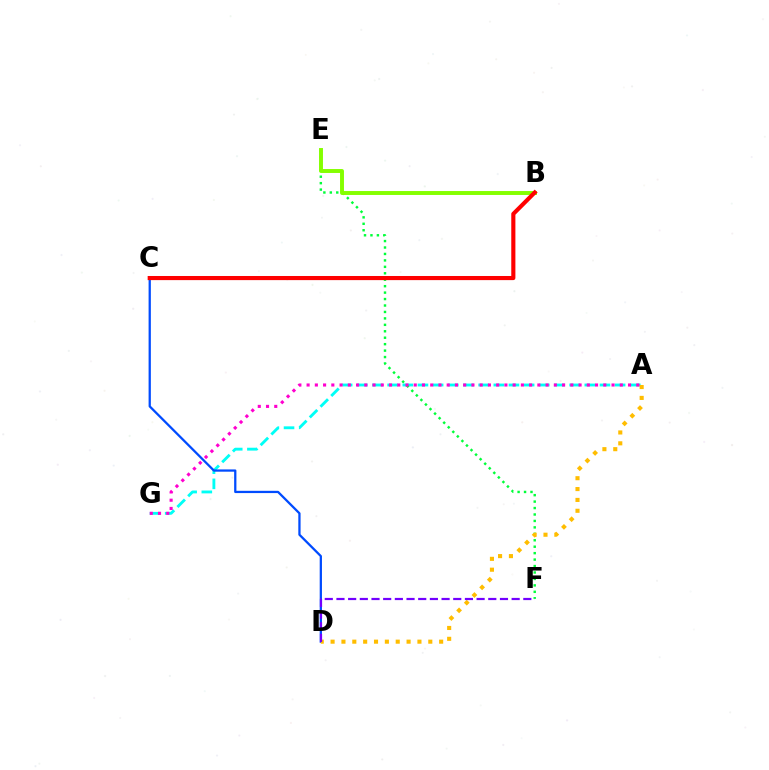{('A', 'G'): [{'color': '#00fff6', 'line_style': 'dashed', 'thickness': 2.06}, {'color': '#ff00cf', 'line_style': 'dotted', 'thickness': 2.24}], ('C', 'D'): [{'color': '#004bff', 'line_style': 'solid', 'thickness': 1.63}], ('E', 'F'): [{'color': '#00ff39', 'line_style': 'dotted', 'thickness': 1.75}], ('B', 'E'): [{'color': '#84ff00', 'line_style': 'solid', 'thickness': 2.83}], ('B', 'C'): [{'color': '#ff0000', 'line_style': 'solid', 'thickness': 2.97}], ('A', 'D'): [{'color': '#ffbd00', 'line_style': 'dotted', 'thickness': 2.95}], ('D', 'F'): [{'color': '#7200ff', 'line_style': 'dashed', 'thickness': 1.59}]}